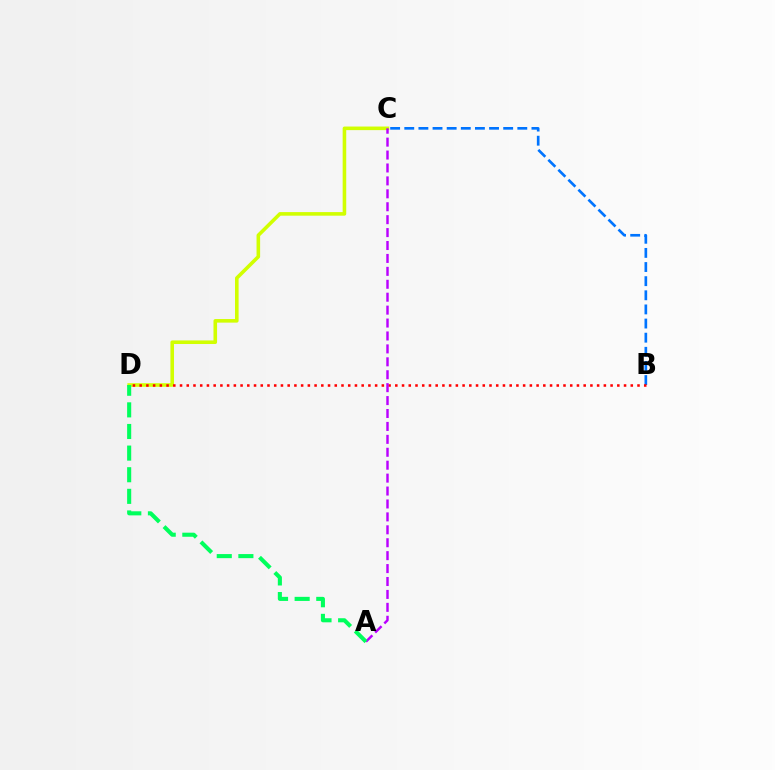{('C', 'D'): [{'color': '#d1ff00', 'line_style': 'solid', 'thickness': 2.58}], ('B', 'C'): [{'color': '#0074ff', 'line_style': 'dashed', 'thickness': 1.92}], ('B', 'D'): [{'color': '#ff0000', 'line_style': 'dotted', 'thickness': 1.83}], ('A', 'C'): [{'color': '#b900ff', 'line_style': 'dashed', 'thickness': 1.76}], ('A', 'D'): [{'color': '#00ff5c', 'line_style': 'dashed', 'thickness': 2.94}]}